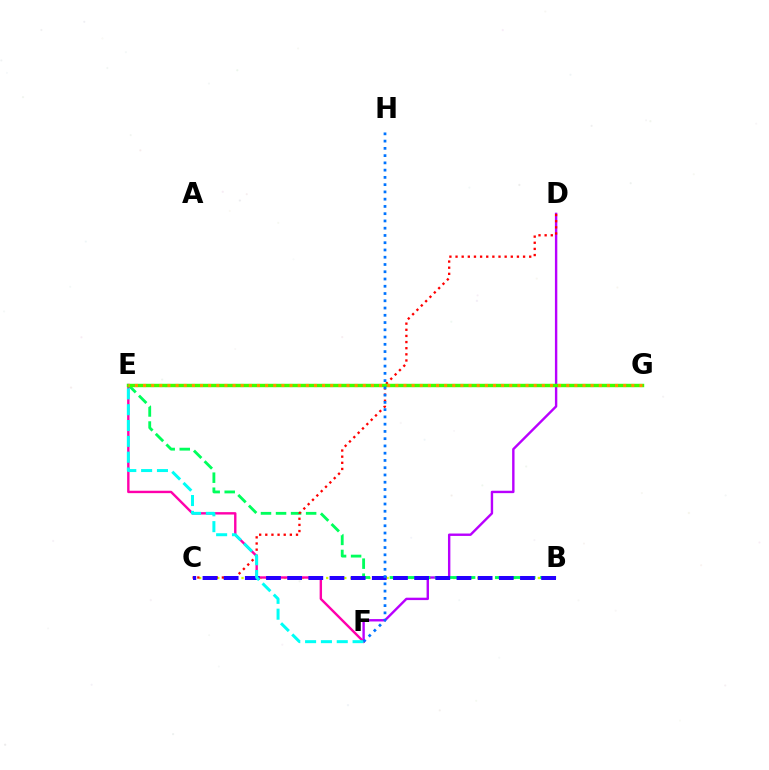{('B', 'C'): [{'color': '#d1ff00', 'line_style': 'dotted', 'thickness': 1.64}, {'color': '#2500ff', 'line_style': 'dashed', 'thickness': 2.88}], ('D', 'F'): [{'color': '#b900ff', 'line_style': 'solid', 'thickness': 1.73}], ('E', 'F'): [{'color': '#ff00ac', 'line_style': 'solid', 'thickness': 1.73}, {'color': '#00fff6', 'line_style': 'dashed', 'thickness': 2.15}], ('B', 'E'): [{'color': '#00ff5c', 'line_style': 'dashed', 'thickness': 2.04}], ('C', 'D'): [{'color': '#ff0000', 'line_style': 'dotted', 'thickness': 1.67}], ('E', 'G'): [{'color': '#3dff00', 'line_style': 'solid', 'thickness': 2.47}, {'color': '#ff9400', 'line_style': 'dotted', 'thickness': 2.21}], ('F', 'H'): [{'color': '#0074ff', 'line_style': 'dotted', 'thickness': 1.97}]}